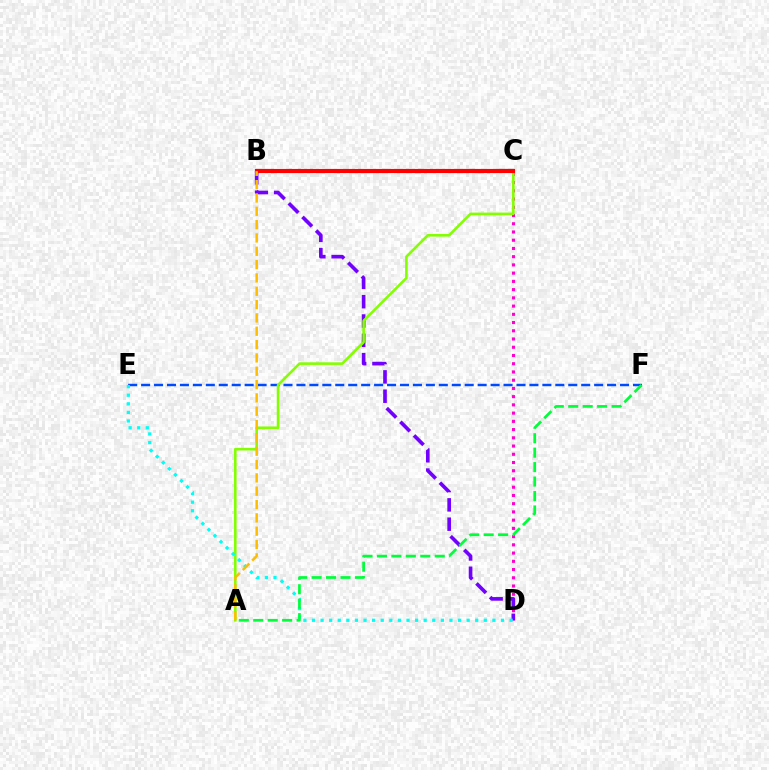{('C', 'D'): [{'color': '#ff00cf', 'line_style': 'dotted', 'thickness': 2.24}], ('B', 'D'): [{'color': '#7200ff', 'line_style': 'dashed', 'thickness': 2.62}], ('E', 'F'): [{'color': '#004bff', 'line_style': 'dashed', 'thickness': 1.76}], ('A', 'C'): [{'color': '#84ff00', 'line_style': 'solid', 'thickness': 1.88}], ('D', 'E'): [{'color': '#00fff6', 'line_style': 'dotted', 'thickness': 2.33}], ('B', 'C'): [{'color': '#ff0000', 'line_style': 'solid', 'thickness': 2.99}], ('A', 'B'): [{'color': '#ffbd00', 'line_style': 'dashed', 'thickness': 1.81}], ('A', 'F'): [{'color': '#00ff39', 'line_style': 'dashed', 'thickness': 1.96}]}